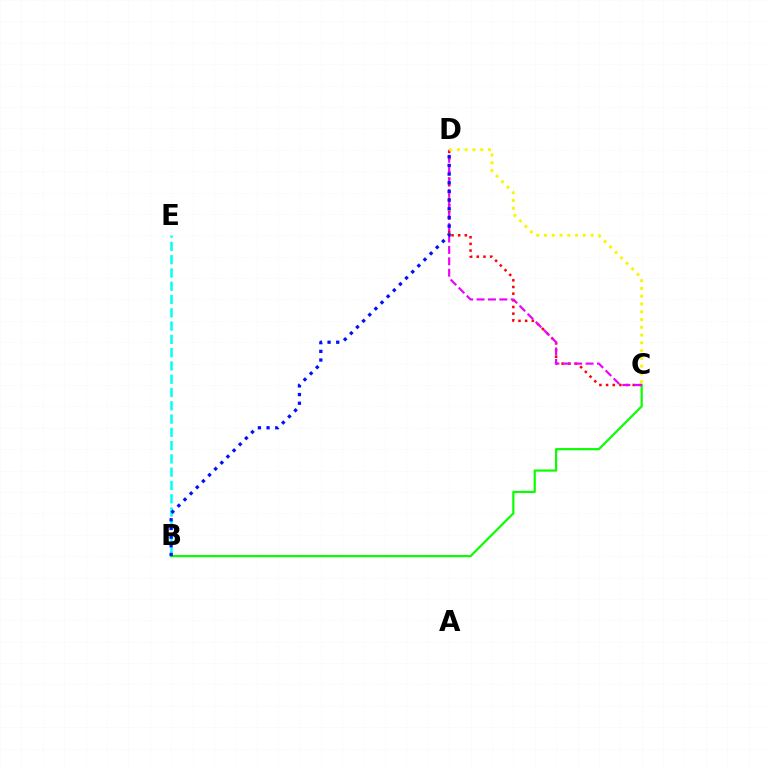{('B', 'E'): [{'color': '#00fff6', 'line_style': 'dashed', 'thickness': 1.8}], ('B', 'C'): [{'color': '#08ff00', 'line_style': 'solid', 'thickness': 1.58}], ('C', 'D'): [{'color': '#ff0000', 'line_style': 'dotted', 'thickness': 1.81}, {'color': '#ee00ff', 'line_style': 'dashed', 'thickness': 1.55}, {'color': '#fcf500', 'line_style': 'dotted', 'thickness': 2.11}], ('B', 'D'): [{'color': '#0010ff', 'line_style': 'dotted', 'thickness': 2.36}]}